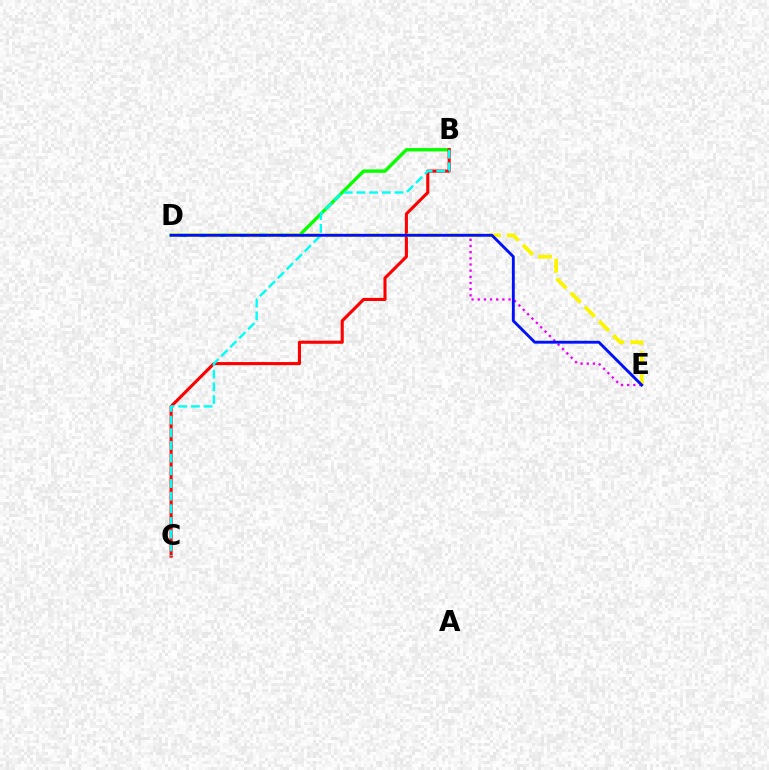{('B', 'D'): [{'color': '#08ff00', 'line_style': 'solid', 'thickness': 2.42}], ('D', 'E'): [{'color': '#ee00ff', 'line_style': 'dotted', 'thickness': 1.67}, {'color': '#fcf500', 'line_style': 'dashed', 'thickness': 2.72}, {'color': '#0010ff', 'line_style': 'solid', 'thickness': 2.06}], ('B', 'C'): [{'color': '#ff0000', 'line_style': 'solid', 'thickness': 2.23}, {'color': '#00fff6', 'line_style': 'dashed', 'thickness': 1.72}]}